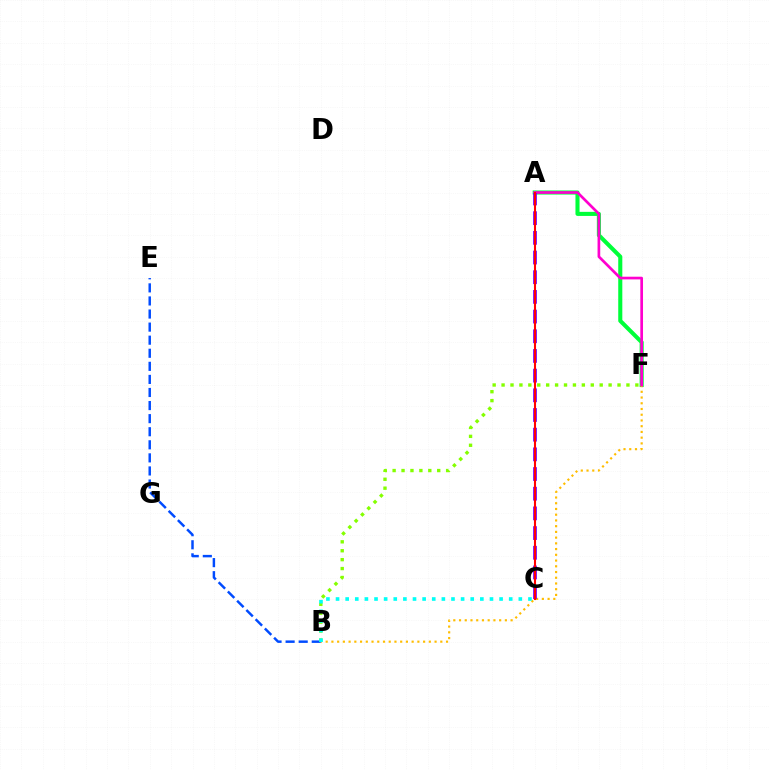{('B', 'E'): [{'color': '#004bff', 'line_style': 'dashed', 'thickness': 1.78}], ('A', 'F'): [{'color': '#00ff39', 'line_style': 'solid', 'thickness': 2.94}, {'color': '#ff00cf', 'line_style': 'solid', 'thickness': 1.93}], ('B', 'F'): [{'color': '#ffbd00', 'line_style': 'dotted', 'thickness': 1.56}, {'color': '#84ff00', 'line_style': 'dotted', 'thickness': 2.42}], ('B', 'C'): [{'color': '#00fff6', 'line_style': 'dotted', 'thickness': 2.61}], ('A', 'C'): [{'color': '#7200ff', 'line_style': 'dashed', 'thickness': 2.67}, {'color': '#ff0000', 'line_style': 'solid', 'thickness': 1.5}]}